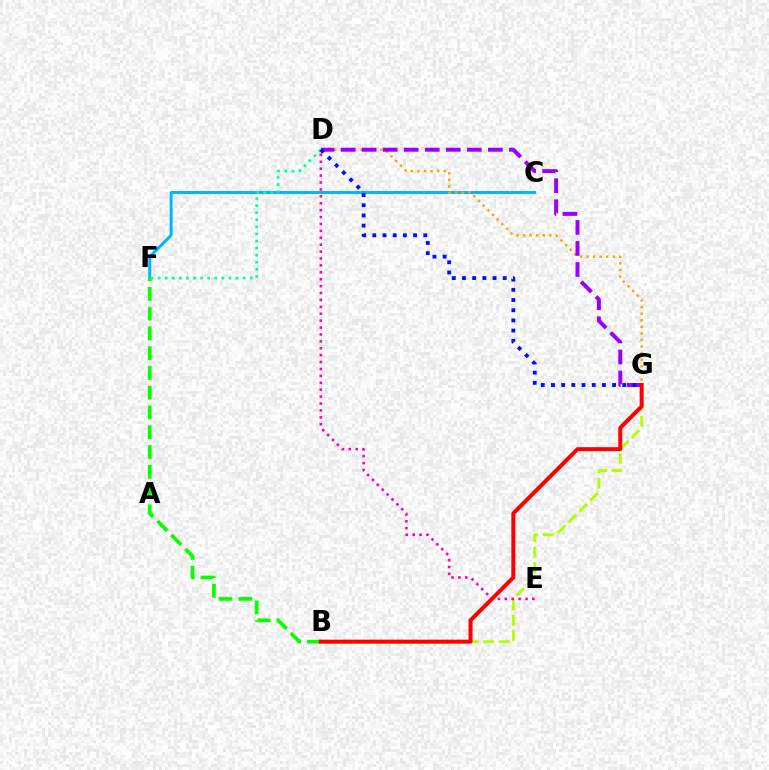{('B', 'G'): [{'color': '#b3ff00', 'line_style': 'dashed', 'thickness': 2.09}, {'color': '#ff0000', 'line_style': 'solid', 'thickness': 2.88}], ('C', 'F'): [{'color': '#00b5ff', 'line_style': 'solid', 'thickness': 2.12}], ('B', 'F'): [{'color': '#08ff00', 'line_style': 'dashed', 'thickness': 2.69}], ('D', 'G'): [{'color': '#ffa500', 'line_style': 'dotted', 'thickness': 1.79}, {'color': '#9b00ff', 'line_style': 'dashed', 'thickness': 2.86}, {'color': '#0010ff', 'line_style': 'dotted', 'thickness': 2.77}], ('D', 'F'): [{'color': '#00ff9d', 'line_style': 'dotted', 'thickness': 1.92}], ('D', 'E'): [{'color': '#ff00bd', 'line_style': 'dotted', 'thickness': 1.88}]}